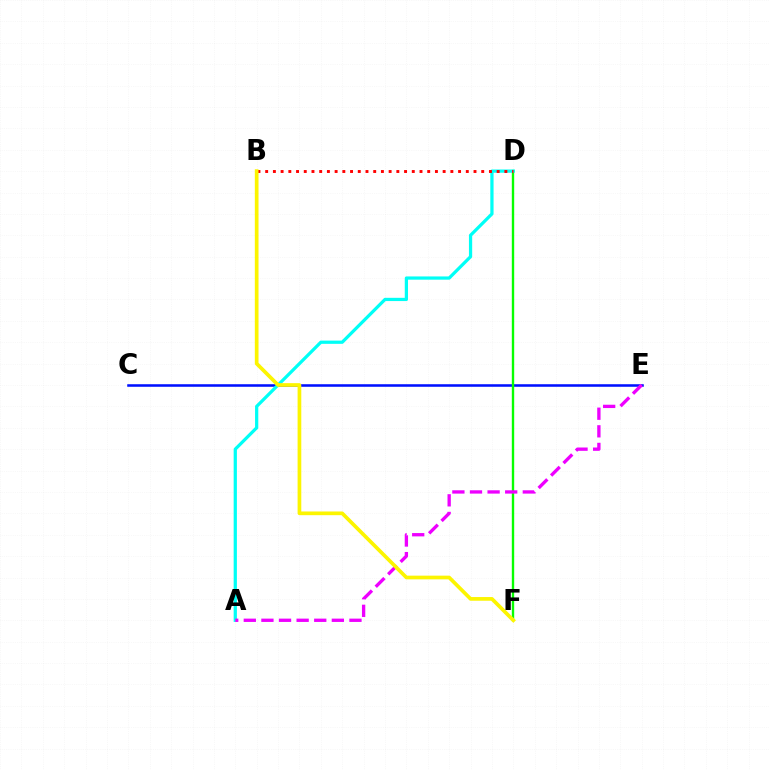{('C', 'E'): [{'color': '#0010ff', 'line_style': 'solid', 'thickness': 1.84}], ('D', 'F'): [{'color': '#08ff00', 'line_style': 'solid', 'thickness': 1.71}], ('A', 'D'): [{'color': '#00fff6', 'line_style': 'solid', 'thickness': 2.33}], ('A', 'E'): [{'color': '#ee00ff', 'line_style': 'dashed', 'thickness': 2.39}], ('B', 'D'): [{'color': '#ff0000', 'line_style': 'dotted', 'thickness': 2.1}], ('B', 'F'): [{'color': '#fcf500', 'line_style': 'solid', 'thickness': 2.66}]}